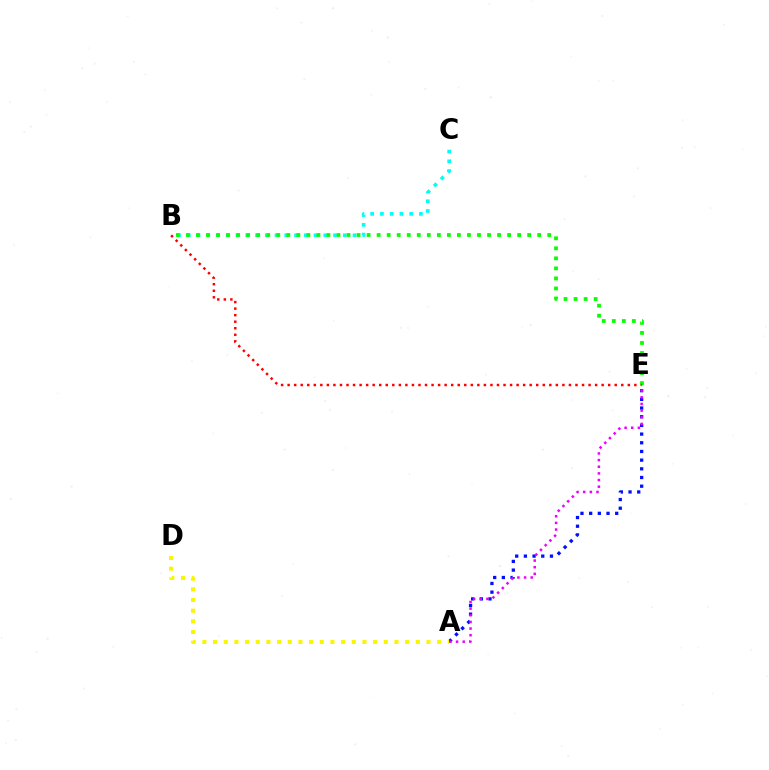{('A', 'E'): [{'color': '#0010ff', 'line_style': 'dotted', 'thickness': 2.36}, {'color': '#ee00ff', 'line_style': 'dotted', 'thickness': 1.81}], ('B', 'C'): [{'color': '#00fff6', 'line_style': 'dotted', 'thickness': 2.65}], ('B', 'E'): [{'color': '#08ff00', 'line_style': 'dotted', 'thickness': 2.73}, {'color': '#ff0000', 'line_style': 'dotted', 'thickness': 1.78}], ('A', 'D'): [{'color': '#fcf500', 'line_style': 'dotted', 'thickness': 2.9}]}